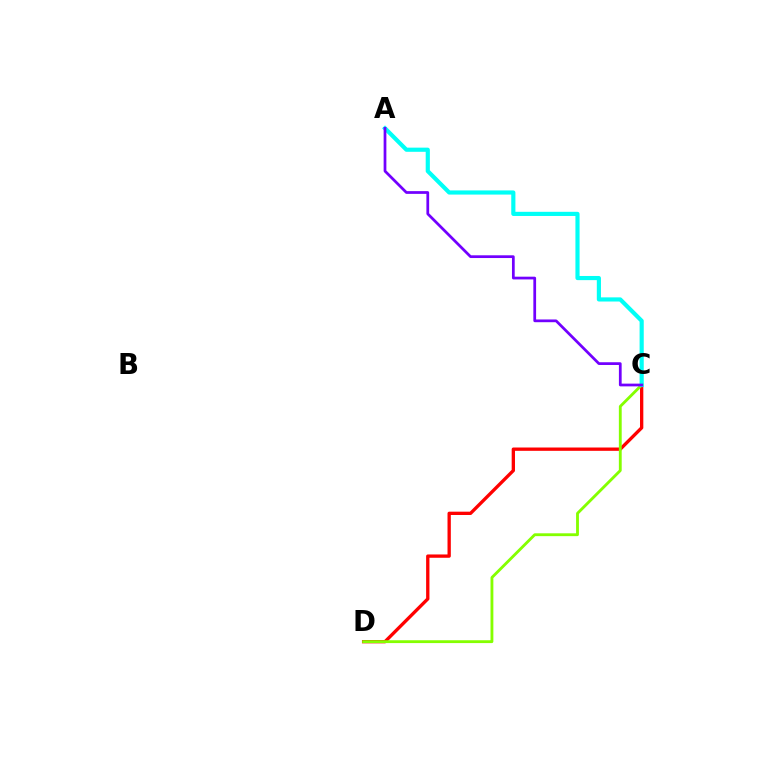{('C', 'D'): [{'color': '#ff0000', 'line_style': 'solid', 'thickness': 2.39}, {'color': '#84ff00', 'line_style': 'solid', 'thickness': 2.04}], ('A', 'C'): [{'color': '#00fff6', 'line_style': 'solid', 'thickness': 2.99}, {'color': '#7200ff', 'line_style': 'solid', 'thickness': 1.97}]}